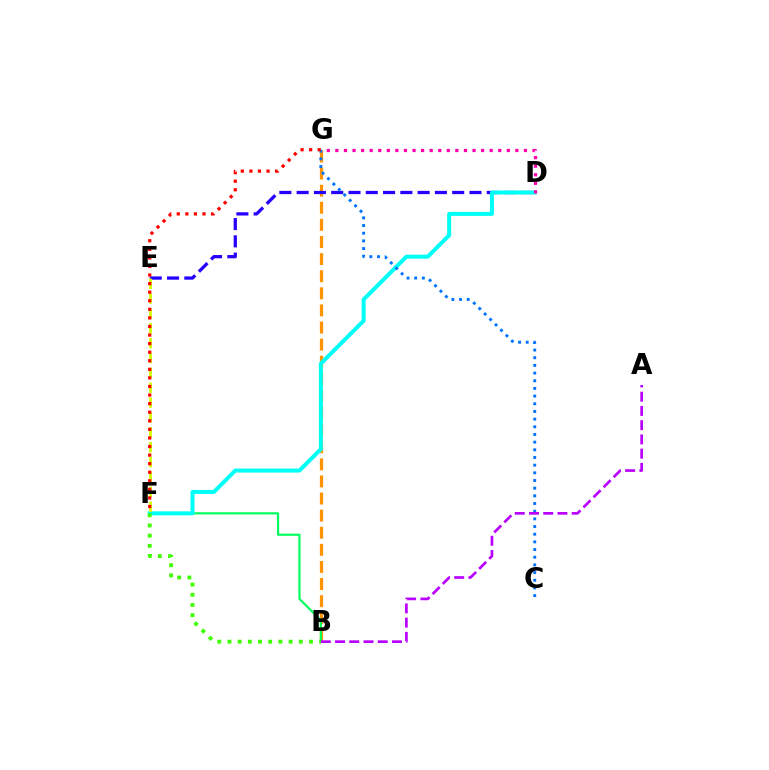{('B', 'G'): [{'color': '#ff9400', 'line_style': 'dashed', 'thickness': 2.32}], ('B', 'F'): [{'color': '#00ff5c', 'line_style': 'solid', 'thickness': 1.56}, {'color': '#3dff00', 'line_style': 'dotted', 'thickness': 2.77}], ('D', 'E'): [{'color': '#2500ff', 'line_style': 'dashed', 'thickness': 2.35}], ('D', 'F'): [{'color': '#00fff6', 'line_style': 'solid', 'thickness': 2.88}], ('C', 'G'): [{'color': '#0074ff', 'line_style': 'dotted', 'thickness': 2.08}], ('D', 'G'): [{'color': '#ff00ac', 'line_style': 'dotted', 'thickness': 2.33}], ('E', 'F'): [{'color': '#d1ff00', 'line_style': 'dashed', 'thickness': 2.02}], ('A', 'B'): [{'color': '#b900ff', 'line_style': 'dashed', 'thickness': 1.93}], ('F', 'G'): [{'color': '#ff0000', 'line_style': 'dotted', 'thickness': 2.33}]}